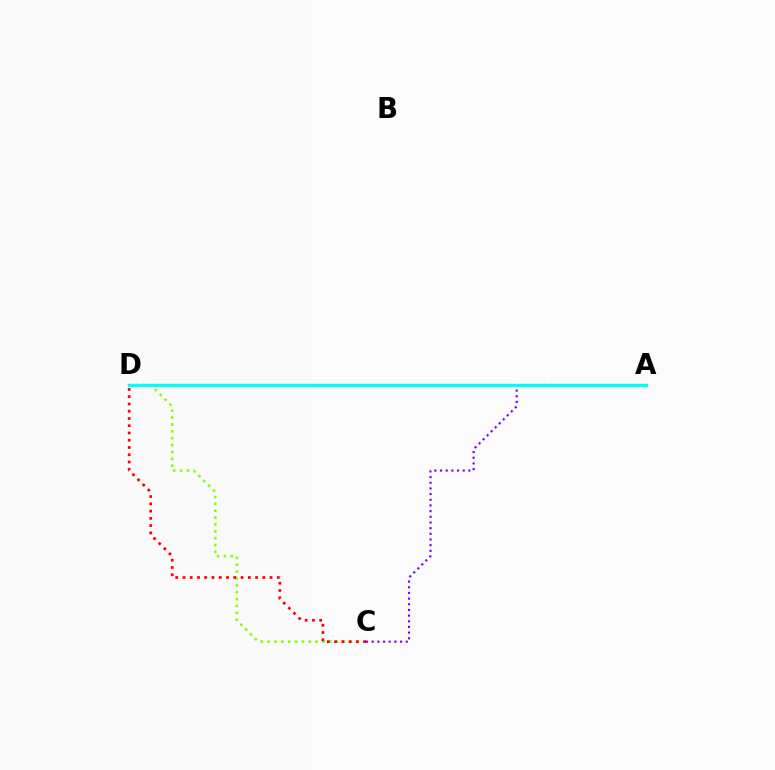{('C', 'D'): [{'color': '#84ff00', 'line_style': 'dotted', 'thickness': 1.87}, {'color': '#ff0000', 'line_style': 'dotted', 'thickness': 1.97}], ('A', 'C'): [{'color': '#7200ff', 'line_style': 'dotted', 'thickness': 1.54}], ('A', 'D'): [{'color': '#00fff6', 'line_style': 'solid', 'thickness': 2.43}]}